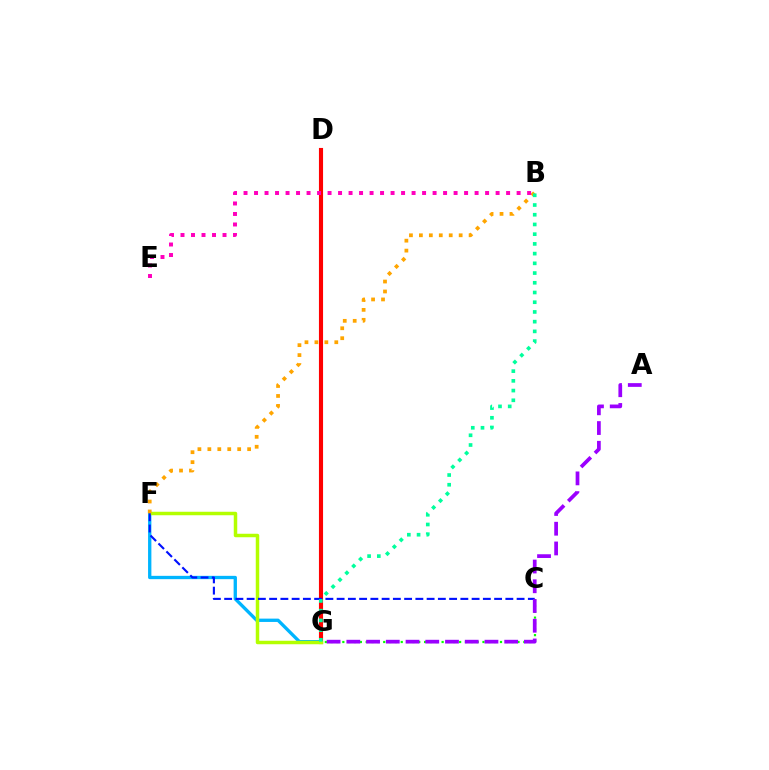{('F', 'G'): [{'color': '#00b5ff', 'line_style': 'solid', 'thickness': 2.39}, {'color': '#b3ff00', 'line_style': 'solid', 'thickness': 2.51}], ('D', 'G'): [{'color': '#ff0000', 'line_style': 'solid', 'thickness': 2.96}], ('C', 'G'): [{'color': '#08ff00', 'line_style': 'dotted', 'thickness': 1.59}], ('B', 'F'): [{'color': '#ffa500', 'line_style': 'dotted', 'thickness': 2.7}], ('C', 'F'): [{'color': '#0010ff', 'line_style': 'dashed', 'thickness': 1.53}], ('B', 'E'): [{'color': '#ff00bd', 'line_style': 'dotted', 'thickness': 2.85}], ('B', 'G'): [{'color': '#00ff9d', 'line_style': 'dotted', 'thickness': 2.64}], ('A', 'G'): [{'color': '#9b00ff', 'line_style': 'dashed', 'thickness': 2.68}]}